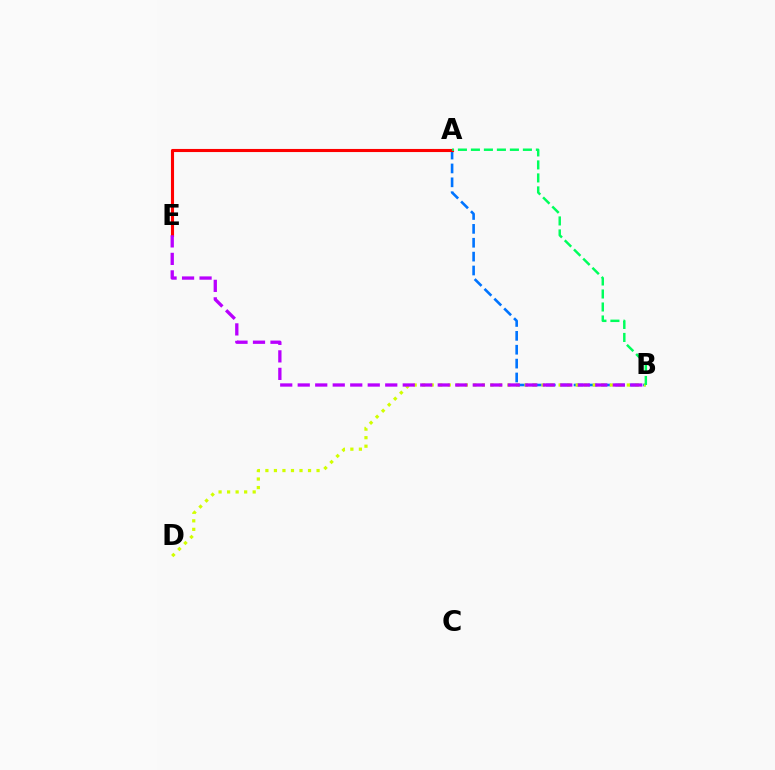{('A', 'B'): [{'color': '#0074ff', 'line_style': 'dashed', 'thickness': 1.89}, {'color': '#00ff5c', 'line_style': 'dashed', 'thickness': 1.77}], ('B', 'D'): [{'color': '#d1ff00', 'line_style': 'dotted', 'thickness': 2.32}], ('A', 'E'): [{'color': '#ff0000', 'line_style': 'solid', 'thickness': 2.23}], ('B', 'E'): [{'color': '#b900ff', 'line_style': 'dashed', 'thickness': 2.38}]}